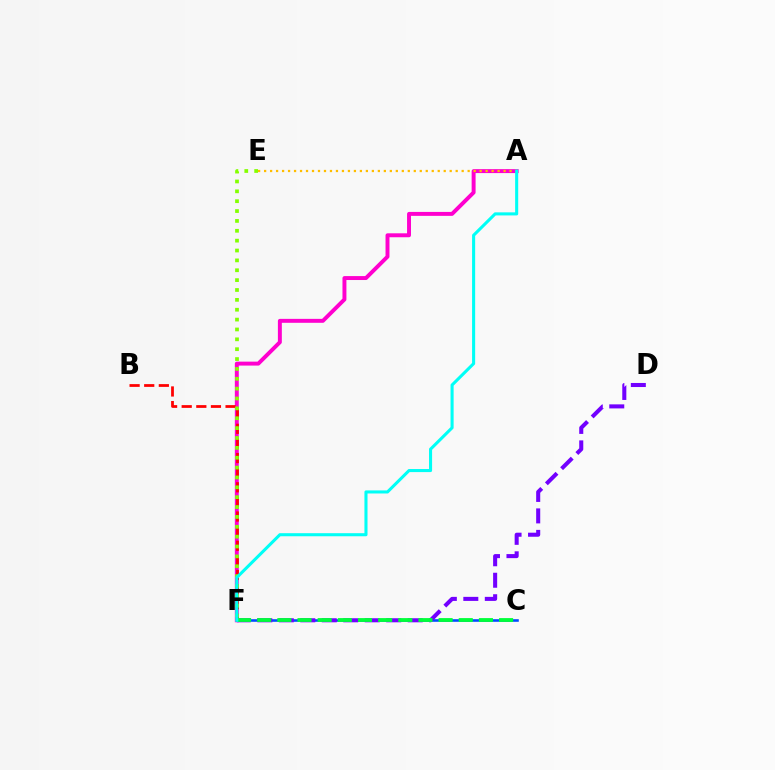{('A', 'F'): [{'color': '#ff00cf', 'line_style': 'solid', 'thickness': 2.84}, {'color': '#00fff6', 'line_style': 'solid', 'thickness': 2.21}], ('B', 'F'): [{'color': '#ff0000', 'line_style': 'dashed', 'thickness': 1.99}], ('A', 'E'): [{'color': '#ffbd00', 'line_style': 'dotted', 'thickness': 1.63}], ('C', 'F'): [{'color': '#004bff', 'line_style': 'solid', 'thickness': 1.86}, {'color': '#00ff39', 'line_style': 'dashed', 'thickness': 2.74}], ('E', 'F'): [{'color': '#84ff00', 'line_style': 'dotted', 'thickness': 2.68}], ('D', 'F'): [{'color': '#7200ff', 'line_style': 'dashed', 'thickness': 2.92}]}